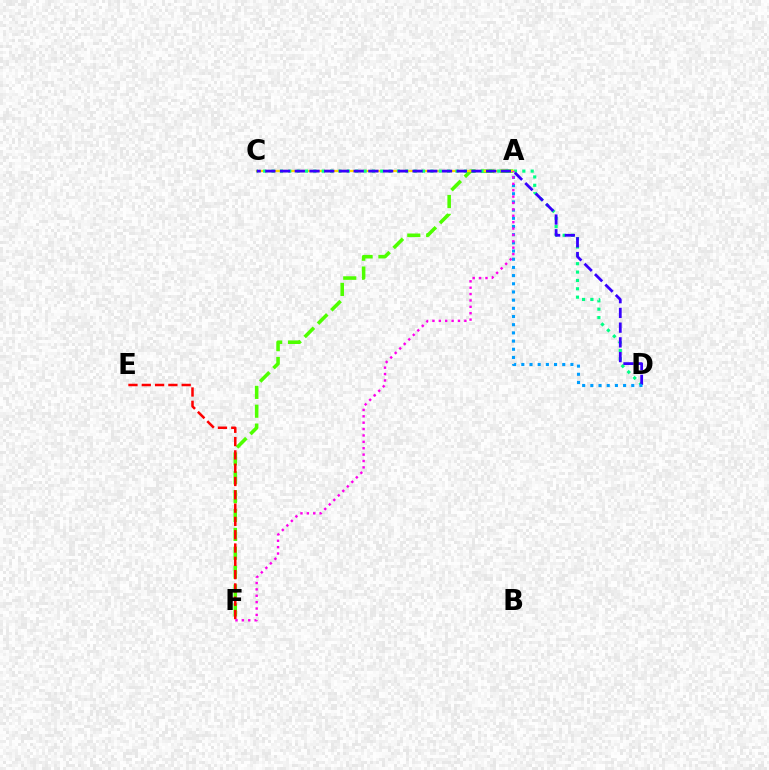{('A', 'F'): [{'color': '#4fff00', 'line_style': 'dashed', 'thickness': 2.56}, {'color': '#ff00ed', 'line_style': 'dotted', 'thickness': 1.74}], ('E', 'F'): [{'color': '#ff0000', 'line_style': 'dashed', 'thickness': 1.81}], ('A', 'C'): [{'color': '#ffd500', 'line_style': 'solid', 'thickness': 1.63}], ('C', 'D'): [{'color': '#00ff86', 'line_style': 'dotted', 'thickness': 2.27}, {'color': '#3700ff', 'line_style': 'dashed', 'thickness': 2.0}], ('A', 'D'): [{'color': '#009eff', 'line_style': 'dotted', 'thickness': 2.22}]}